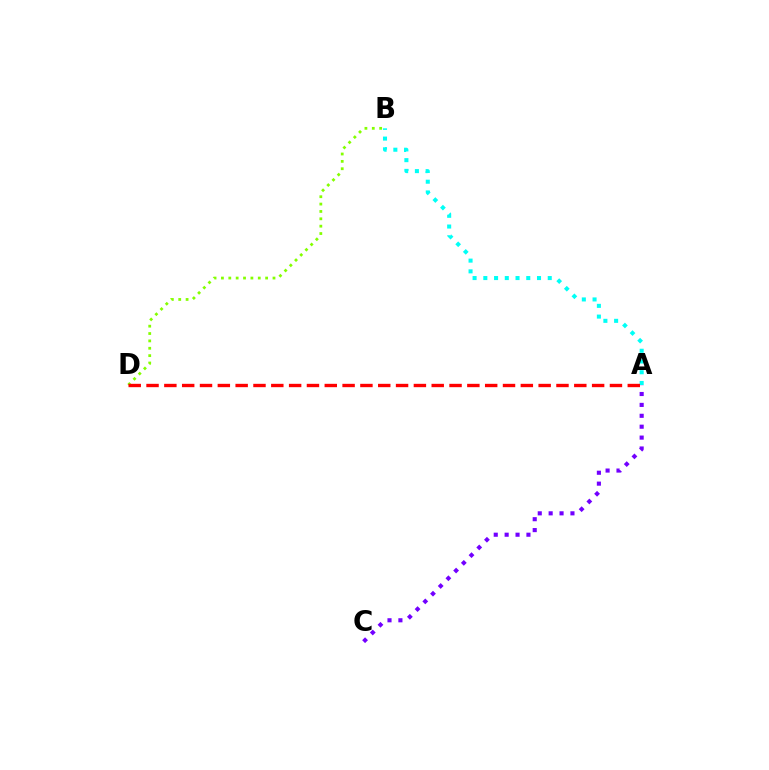{('A', 'B'): [{'color': '#00fff6', 'line_style': 'dotted', 'thickness': 2.92}], ('B', 'D'): [{'color': '#84ff00', 'line_style': 'dotted', 'thickness': 2.0}], ('A', 'D'): [{'color': '#ff0000', 'line_style': 'dashed', 'thickness': 2.42}], ('A', 'C'): [{'color': '#7200ff', 'line_style': 'dotted', 'thickness': 2.96}]}